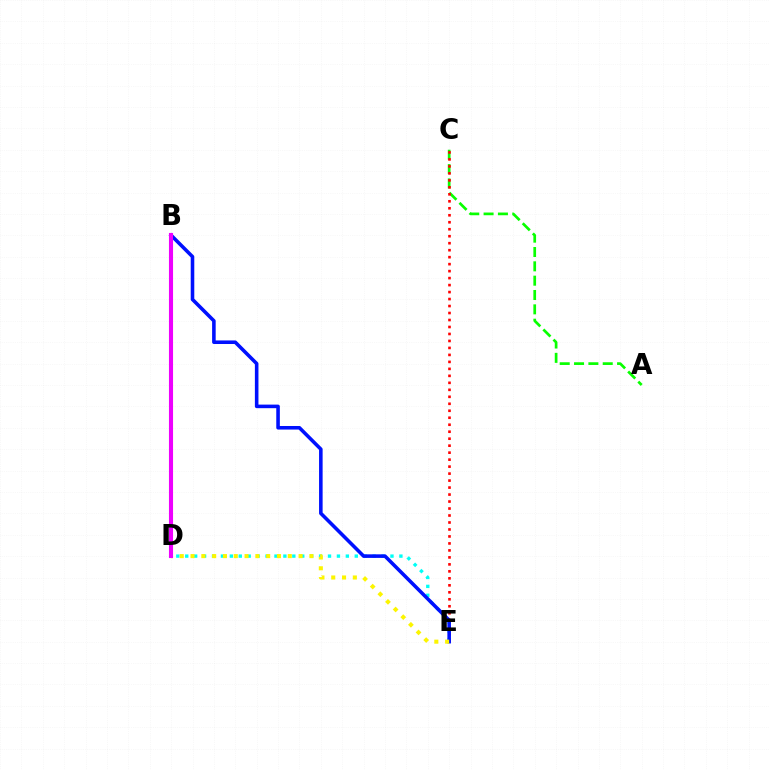{('A', 'C'): [{'color': '#08ff00', 'line_style': 'dashed', 'thickness': 1.95}], ('D', 'E'): [{'color': '#00fff6', 'line_style': 'dotted', 'thickness': 2.42}, {'color': '#fcf500', 'line_style': 'dotted', 'thickness': 2.94}], ('C', 'E'): [{'color': '#ff0000', 'line_style': 'dotted', 'thickness': 1.9}], ('B', 'E'): [{'color': '#0010ff', 'line_style': 'solid', 'thickness': 2.57}], ('B', 'D'): [{'color': '#ee00ff', 'line_style': 'solid', 'thickness': 2.95}]}